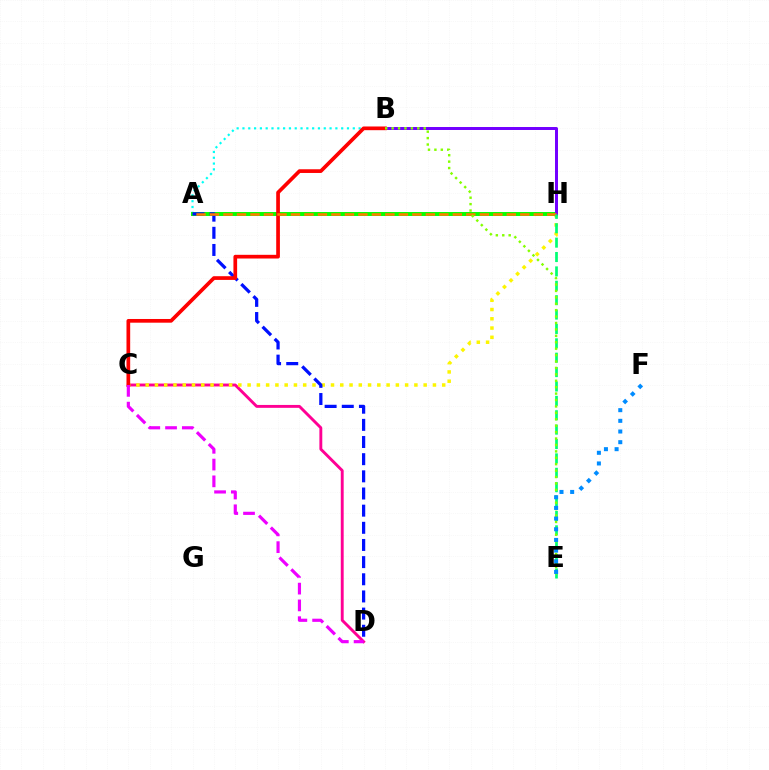{('A', 'B'): [{'color': '#00fff6', 'line_style': 'dotted', 'thickness': 1.58}], ('C', 'D'): [{'color': '#ff0094', 'line_style': 'solid', 'thickness': 2.08}, {'color': '#ee00ff', 'line_style': 'dashed', 'thickness': 2.28}], ('C', 'H'): [{'color': '#fcf500', 'line_style': 'dotted', 'thickness': 2.52}], ('A', 'H'): [{'color': '#08ff00', 'line_style': 'solid', 'thickness': 2.85}, {'color': '#ff7c00', 'line_style': 'dashed', 'thickness': 1.83}], ('A', 'D'): [{'color': '#0010ff', 'line_style': 'dashed', 'thickness': 2.33}], ('B', 'H'): [{'color': '#7200ff', 'line_style': 'solid', 'thickness': 2.14}], ('B', 'C'): [{'color': '#ff0000', 'line_style': 'solid', 'thickness': 2.66}], ('E', 'H'): [{'color': '#00ff74', 'line_style': 'dashed', 'thickness': 1.95}], ('B', 'E'): [{'color': '#84ff00', 'line_style': 'dotted', 'thickness': 1.74}], ('E', 'F'): [{'color': '#008cff', 'line_style': 'dotted', 'thickness': 2.9}]}